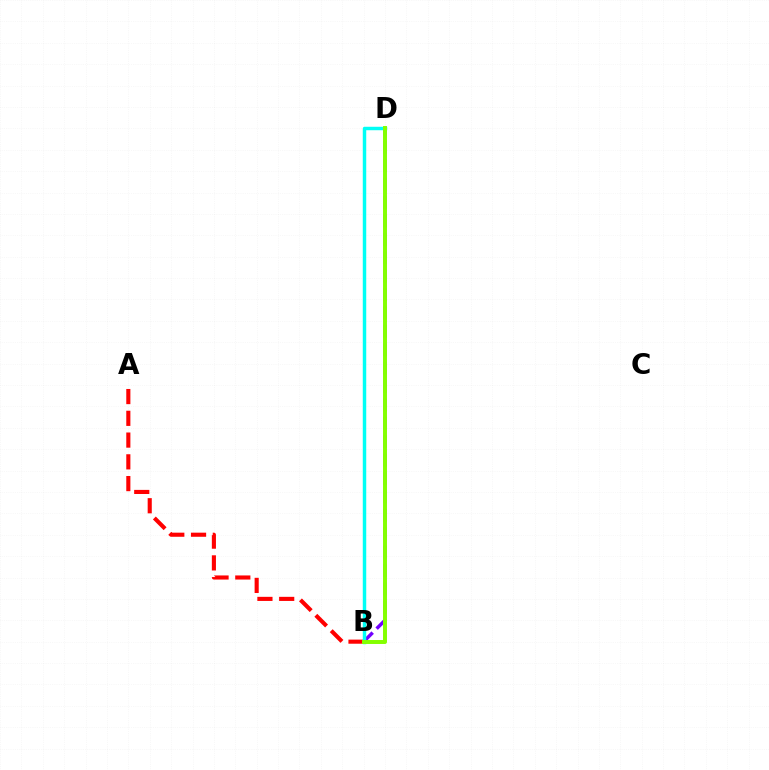{('B', 'D'): [{'color': '#7200ff', 'line_style': 'dashed', 'thickness': 2.5}, {'color': '#00fff6', 'line_style': 'solid', 'thickness': 2.49}, {'color': '#84ff00', 'line_style': 'solid', 'thickness': 2.84}], ('A', 'B'): [{'color': '#ff0000', 'line_style': 'dashed', 'thickness': 2.96}]}